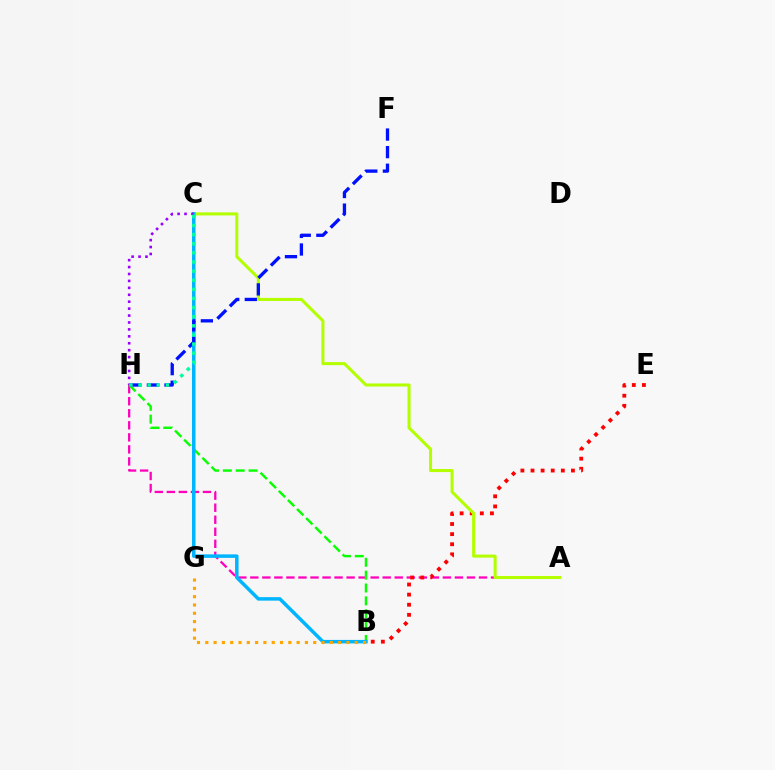{('A', 'H'): [{'color': '#ff00bd', 'line_style': 'dashed', 'thickness': 1.64}], ('B', 'E'): [{'color': '#ff0000', 'line_style': 'dotted', 'thickness': 2.75}], ('B', 'H'): [{'color': '#08ff00', 'line_style': 'dashed', 'thickness': 1.75}], ('A', 'C'): [{'color': '#b3ff00', 'line_style': 'solid', 'thickness': 2.19}], ('B', 'C'): [{'color': '#00b5ff', 'line_style': 'solid', 'thickness': 2.52}], ('F', 'H'): [{'color': '#0010ff', 'line_style': 'dashed', 'thickness': 2.39}], ('C', 'H'): [{'color': '#9b00ff', 'line_style': 'dotted', 'thickness': 1.88}, {'color': '#00ff9d', 'line_style': 'dotted', 'thickness': 2.48}], ('B', 'G'): [{'color': '#ffa500', 'line_style': 'dotted', 'thickness': 2.26}]}